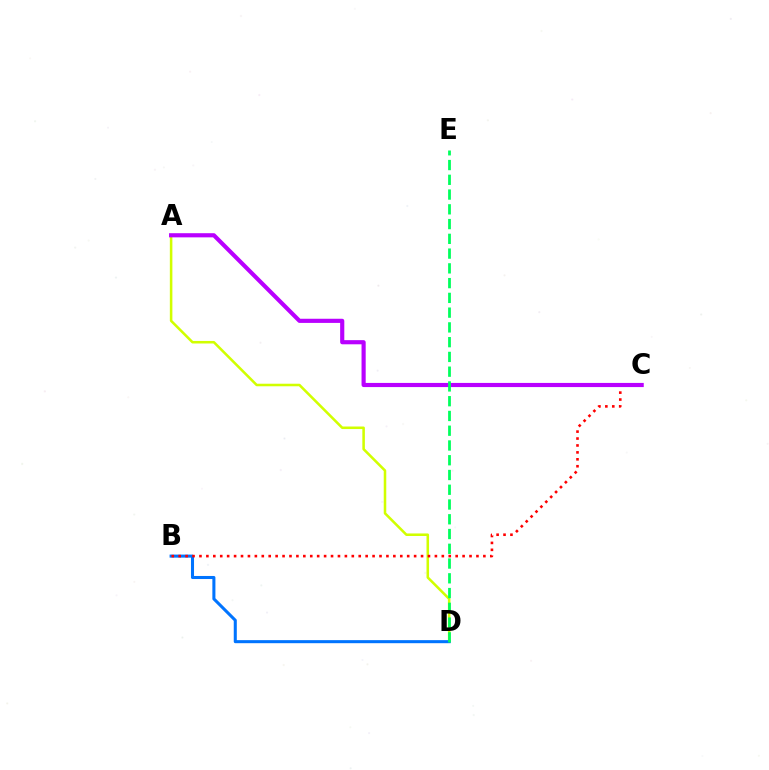{('A', 'D'): [{'color': '#d1ff00', 'line_style': 'solid', 'thickness': 1.83}], ('B', 'D'): [{'color': '#0074ff', 'line_style': 'solid', 'thickness': 2.2}], ('B', 'C'): [{'color': '#ff0000', 'line_style': 'dotted', 'thickness': 1.88}], ('A', 'C'): [{'color': '#b900ff', 'line_style': 'solid', 'thickness': 2.99}], ('D', 'E'): [{'color': '#00ff5c', 'line_style': 'dashed', 'thickness': 2.01}]}